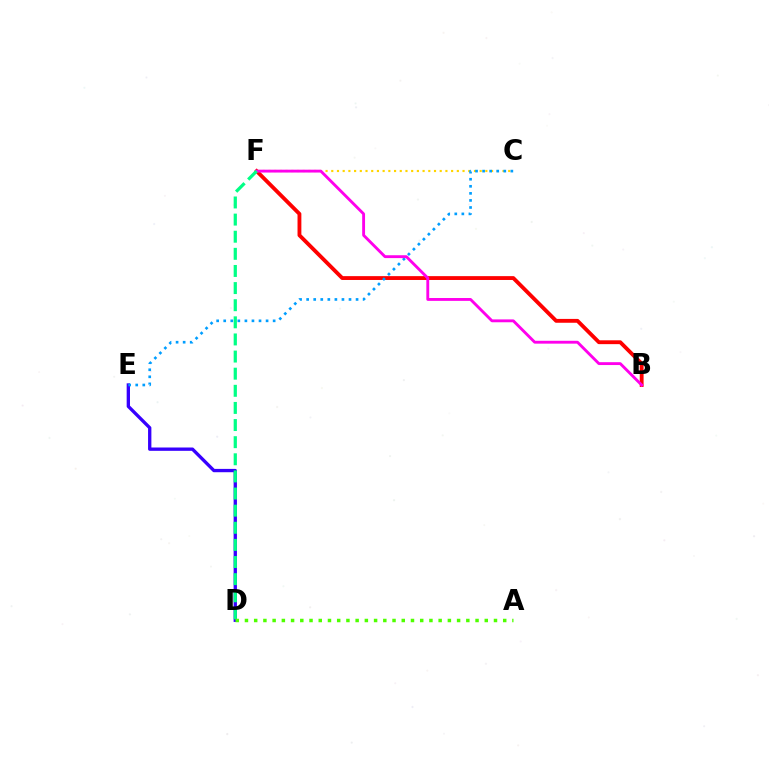{('D', 'E'): [{'color': '#3700ff', 'line_style': 'solid', 'thickness': 2.39}], ('B', 'F'): [{'color': '#ff0000', 'line_style': 'solid', 'thickness': 2.77}, {'color': '#ff00ed', 'line_style': 'solid', 'thickness': 2.06}], ('C', 'F'): [{'color': '#ffd500', 'line_style': 'dotted', 'thickness': 1.55}], ('C', 'E'): [{'color': '#009eff', 'line_style': 'dotted', 'thickness': 1.92}], ('D', 'F'): [{'color': '#00ff86', 'line_style': 'dashed', 'thickness': 2.33}], ('A', 'D'): [{'color': '#4fff00', 'line_style': 'dotted', 'thickness': 2.51}]}